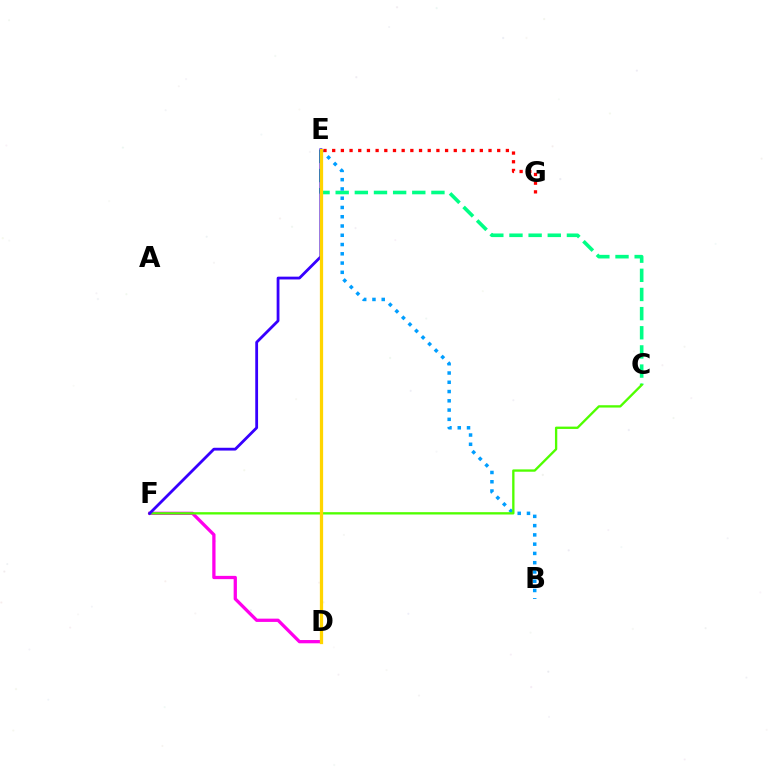{('D', 'F'): [{'color': '#ff00ed', 'line_style': 'solid', 'thickness': 2.36}], ('C', 'E'): [{'color': '#00ff86', 'line_style': 'dashed', 'thickness': 2.6}], ('B', 'E'): [{'color': '#009eff', 'line_style': 'dotted', 'thickness': 2.52}], ('C', 'F'): [{'color': '#4fff00', 'line_style': 'solid', 'thickness': 1.68}], ('E', 'G'): [{'color': '#ff0000', 'line_style': 'dotted', 'thickness': 2.36}], ('E', 'F'): [{'color': '#3700ff', 'line_style': 'solid', 'thickness': 2.02}], ('D', 'E'): [{'color': '#ffd500', 'line_style': 'solid', 'thickness': 2.34}]}